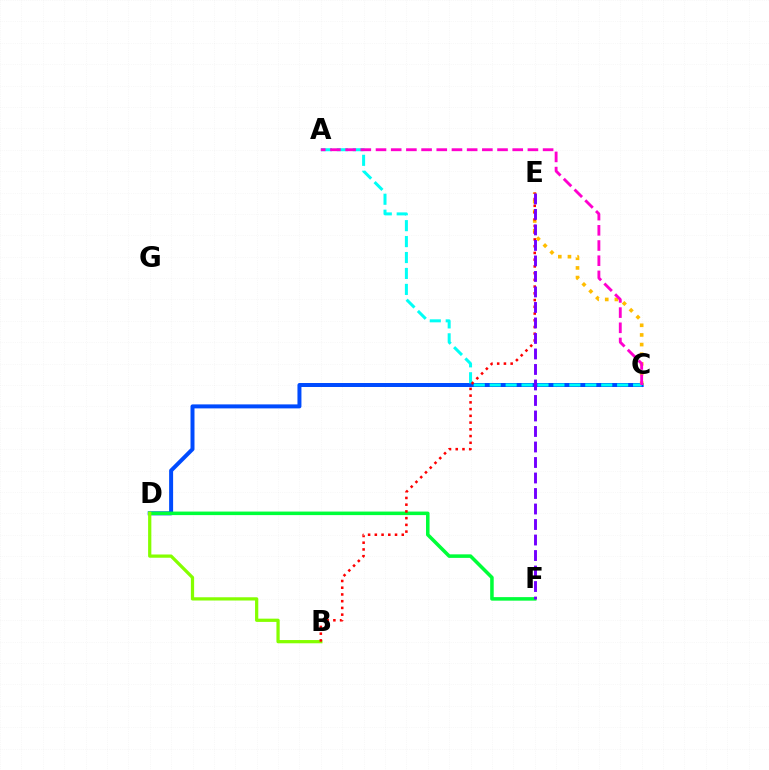{('C', 'D'): [{'color': '#004bff', 'line_style': 'solid', 'thickness': 2.87}], ('C', 'E'): [{'color': '#ffbd00', 'line_style': 'dotted', 'thickness': 2.62}], ('D', 'F'): [{'color': '#00ff39', 'line_style': 'solid', 'thickness': 2.54}], ('A', 'C'): [{'color': '#00fff6', 'line_style': 'dashed', 'thickness': 2.16}, {'color': '#ff00cf', 'line_style': 'dashed', 'thickness': 2.06}], ('B', 'D'): [{'color': '#84ff00', 'line_style': 'solid', 'thickness': 2.34}], ('B', 'E'): [{'color': '#ff0000', 'line_style': 'dotted', 'thickness': 1.83}], ('E', 'F'): [{'color': '#7200ff', 'line_style': 'dashed', 'thickness': 2.11}]}